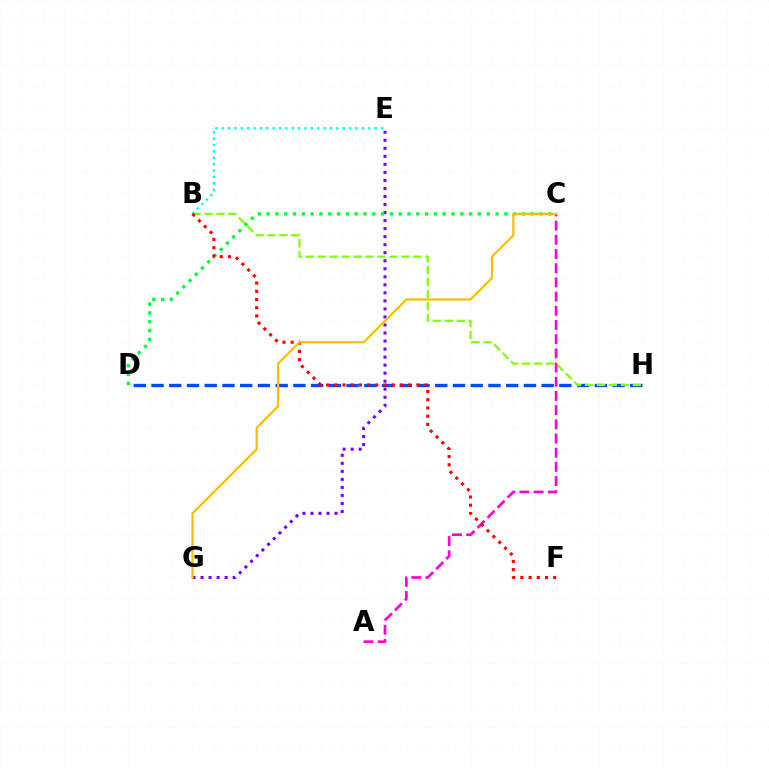{('E', 'G'): [{'color': '#7200ff', 'line_style': 'dotted', 'thickness': 2.18}], ('D', 'H'): [{'color': '#004bff', 'line_style': 'dashed', 'thickness': 2.41}], ('C', 'D'): [{'color': '#00ff39', 'line_style': 'dotted', 'thickness': 2.39}], ('B', 'E'): [{'color': '#00fff6', 'line_style': 'dotted', 'thickness': 1.73}], ('B', 'H'): [{'color': '#84ff00', 'line_style': 'dashed', 'thickness': 1.62}], ('A', 'C'): [{'color': '#ff00cf', 'line_style': 'dashed', 'thickness': 1.93}], ('B', 'F'): [{'color': '#ff0000', 'line_style': 'dotted', 'thickness': 2.23}], ('C', 'G'): [{'color': '#ffbd00', 'line_style': 'solid', 'thickness': 1.63}]}